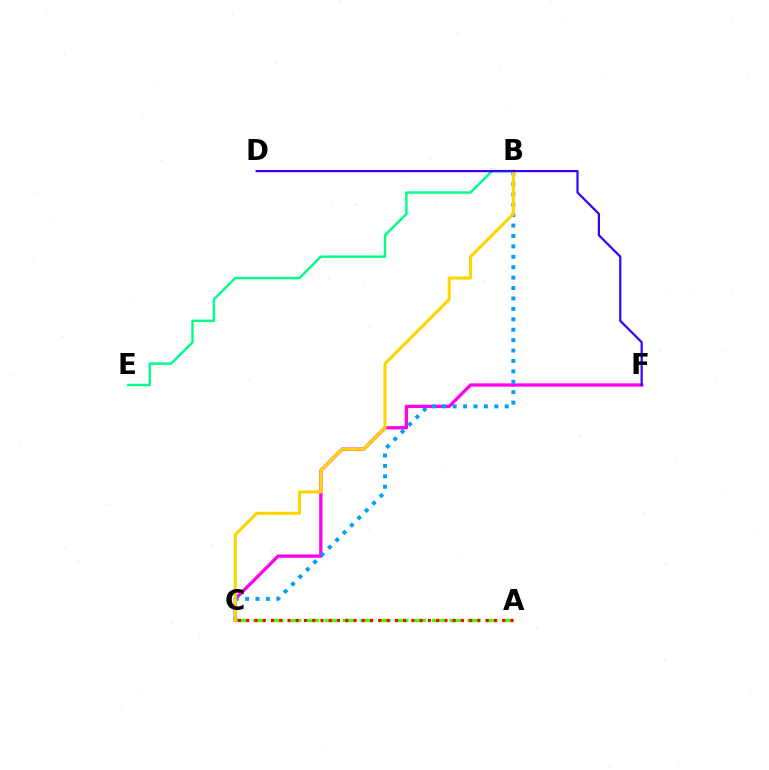{('C', 'F'): [{'color': '#ff00ed', 'line_style': 'solid', 'thickness': 2.37}], ('A', 'C'): [{'color': '#4fff00', 'line_style': 'dashed', 'thickness': 2.42}, {'color': '#ff0000', 'line_style': 'dotted', 'thickness': 2.24}], ('B', 'C'): [{'color': '#009eff', 'line_style': 'dotted', 'thickness': 2.83}, {'color': '#ffd500', 'line_style': 'solid', 'thickness': 2.23}], ('B', 'E'): [{'color': '#00ff86', 'line_style': 'solid', 'thickness': 1.76}], ('D', 'F'): [{'color': '#3700ff', 'line_style': 'solid', 'thickness': 1.59}]}